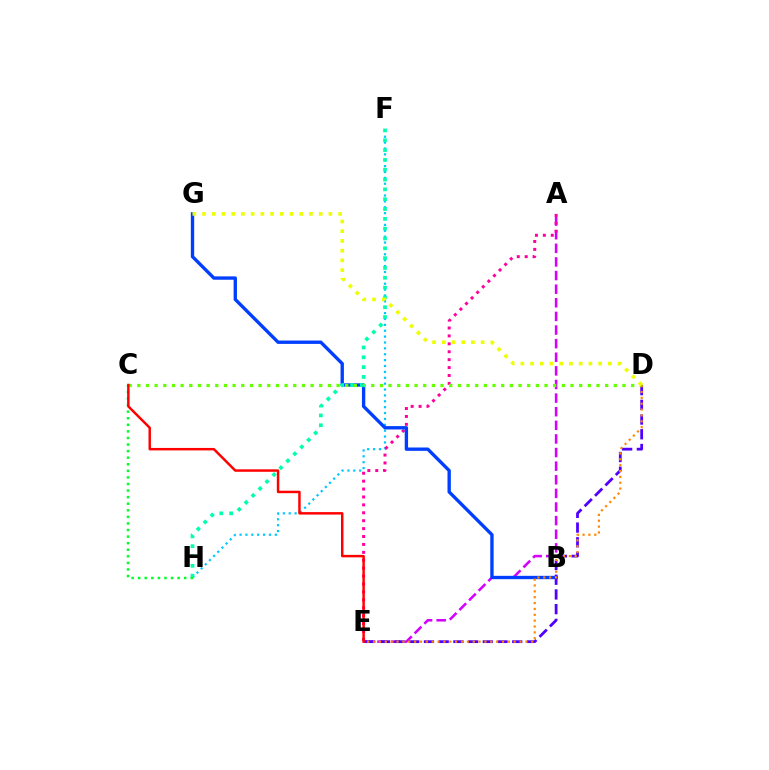{('A', 'E'): [{'color': '#d600ff', 'line_style': 'dashed', 'thickness': 1.85}, {'color': '#ff00a0', 'line_style': 'dotted', 'thickness': 2.15}], ('F', 'H'): [{'color': '#00c7ff', 'line_style': 'dotted', 'thickness': 1.6}, {'color': '#00ffaf', 'line_style': 'dotted', 'thickness': 2.67}], ('B', 'G'): [{'color': '#003fff', 'line_style': 'solid', 'thickness': 2.41}], ('D', 'E'): [{'color': '#4f00ff', 'line_style': 'dashed', 'thickness': 2.0}, {'color': '#ff8800', 'line_style': 'dotted', 'thickness': 1.59}], ('C', 'D'): [{'color': '#66ff00', 'line_style': 'dotted', 'thickness': 2.35}], ('C', 'H'): [{'color': '#00ff27', 'line_style': 'dotted', 'thickness': 1.79}], ('C', 'E'): [{'color': '#ff0000', 'line_style': 'solid', 'thickness': 1.77}], ('D', 'G'): [{'color': '#eeff00', 'line_style': 'dotted', 'thickness': 2.64}]}